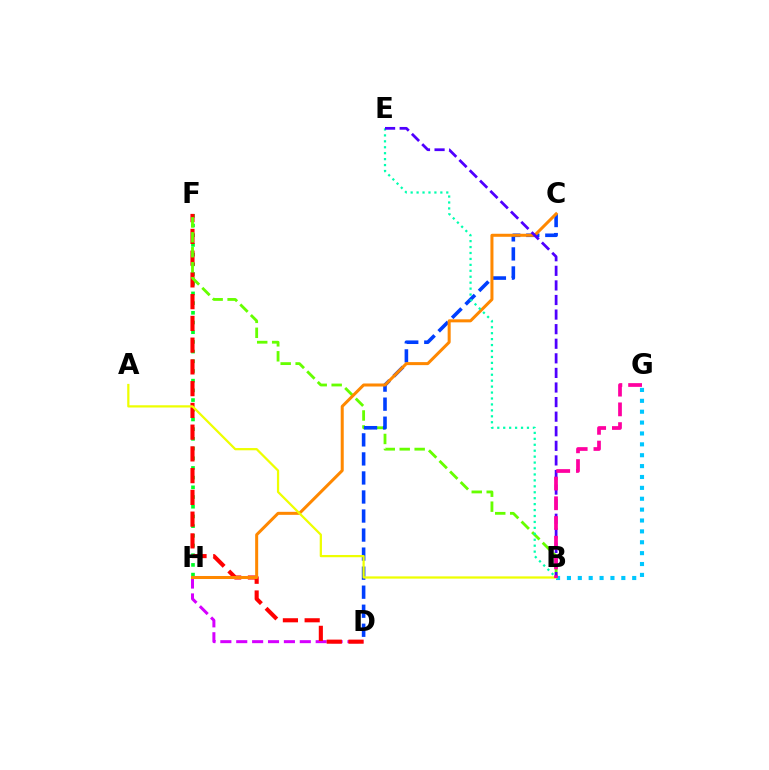{('B', 'G'): [{'color': '#00c7ff', 'line_style': 'dotted', 'thickness': 2.96}, {'color': '#ff00a0', 'line_style': 'dashed', 'thickness': 2.68}], ('D', 'H'): [{'color': '#d600ff', 'line_style': 'dashed', 'thickness': 2.16}], ('F', 'H'): [{'color': '#00ff27', 'line_style': 'dotted', 'thickness': 2.63}], ('D', 'F'): [{'color': '#ff0000', 'line_style': 'dashed', 'thickness': 2.95}], ('B', 'F'): [{'color': '#66ff00', 'line_style': 'dashed', 'thickness': 2.03}], ('C', 'D'): [{'color': '#003fff', 'line_style': 'dashed', 'thickness': 2.59}], ('C', 'H'): [{'color': '#ff8800', 'line_style': 'solid', 'thickness': 2.18}], ('B', 'E'): [{'color': '#00ffaf', 'line_style': 'dotted', 'thickness': 1.61}, {'color': '#4f00ff', 'line_style': 'dashed', 'thickness': 1.98}], ('A', 'B'): [{'color': '#eeff00', 'line_style': 'solid', 'thickness': 1.62}]}